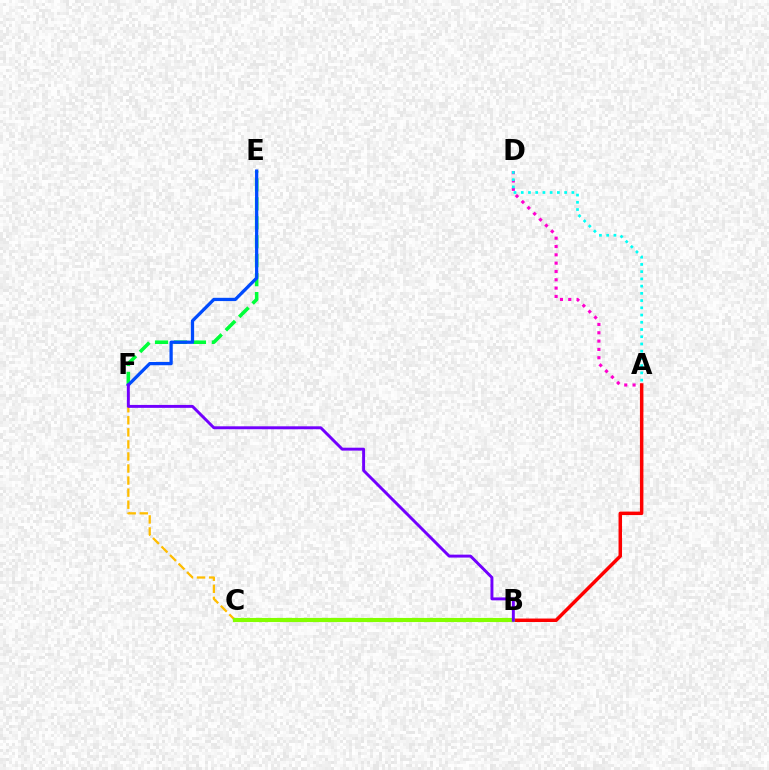{('E', 'F'): [{'color': '#00ff39', 'line_style': 'dashed', 'thickness': 2.57}, {'color': '#004bff', 'line_style': 'solid', 'thickness': 2.35}], ('C', 'F'): [{'color': '#ffbd00', 'line_style': 'dashed', 'thickness': 1.64}], ('A', 'D'): [{'color': '#ff00cf', 'line_style': 'dotted', 'thickness': 2.26}, {'color': '#00fff6', 'line_style': 'dotted', 'thickness': 1.96}], ('A', 'B'): [{'color': '#ff0000', 'line_style': 'solid', 'thickness': 2.5}], ('B', 'C'): [{'color': '#84ff00', 'line_style': 'solid', 'thickness': 2.97}], ('B', 'F'): [{'color': '#7200ff', 'line_style': 'solid', 'thickness': 2.11}]}